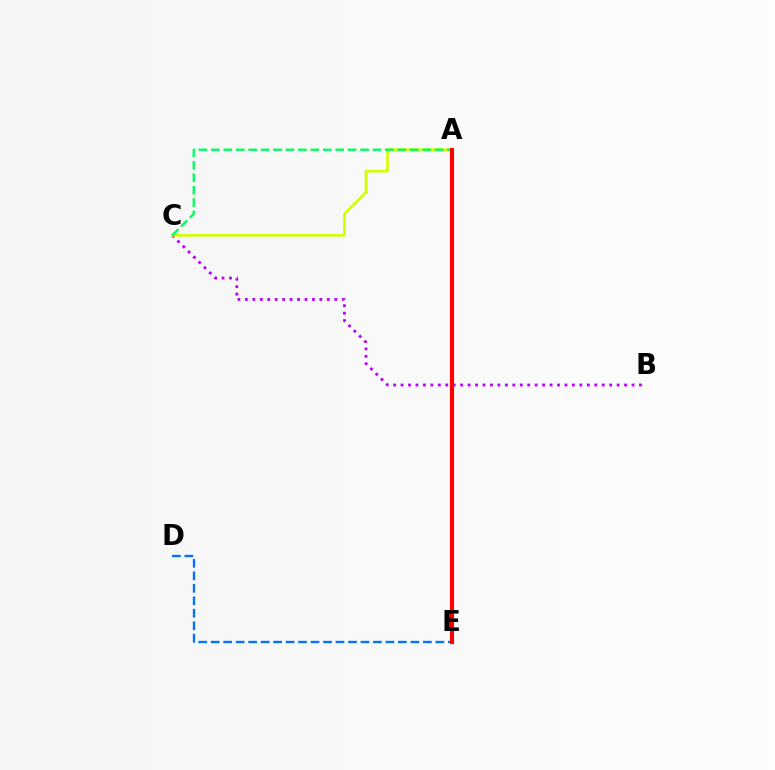{('B', 'C'): [{'color': '#b900ff', 'line_style': 'dotted', 'thickness': 2.02}], ('D', 'E'): [{'color': '#0074ff', 'line_style': 'dashed', 'thickness': 1.7}], ('A', 'C'): [{'color': '#d1ff00', 'line_style': 'solid', 'thickness': 1.92}, {'color': '#00ff5c', 'line_style': 'dashed', 'thickness': 1.69}], ('A', 'E'): [{'color': '#ff0000', 'line_style': 'solid', 'thickness': 2.95}]}